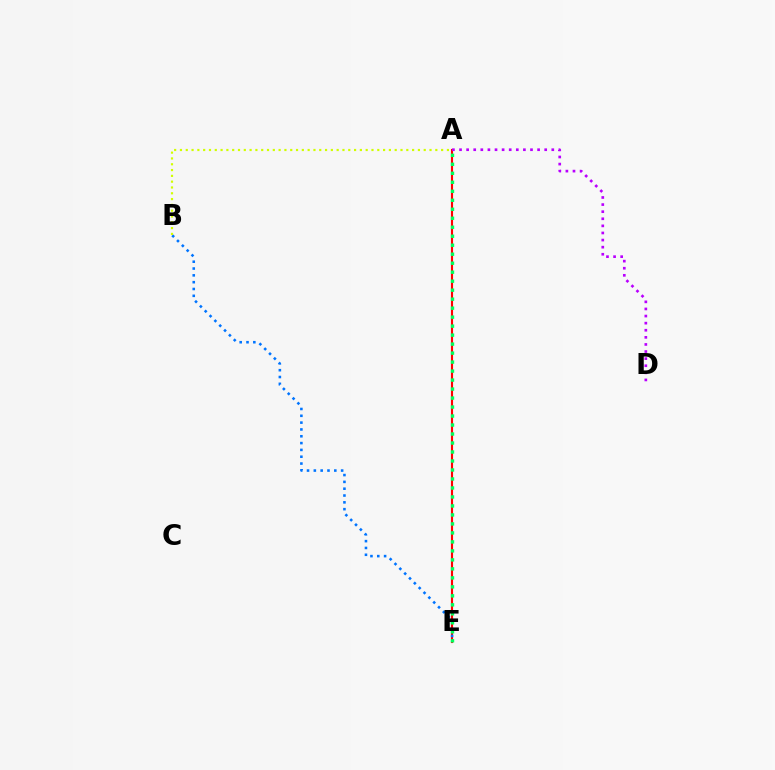{('A', 'E'): [{'color': '#ff0000', 'line_style': 'solid', 'thickness': 1.52}, {'color': '#00ff5c', 'line_style': 'dotted', 'thickness': 2.44}], ('B', 'E'): [{'color': '#0074ff', 'line_style': 'dotted', 'thickness': 1.85}], ('A', 'B'): [{'color': '#d1ff00', 'line_style': 'dotted', 'thickness': 1.58}], ('A', 'D'): [{'color': '#b900ff', 'line_style': 'dotted', 'thickness': 1.93}]}